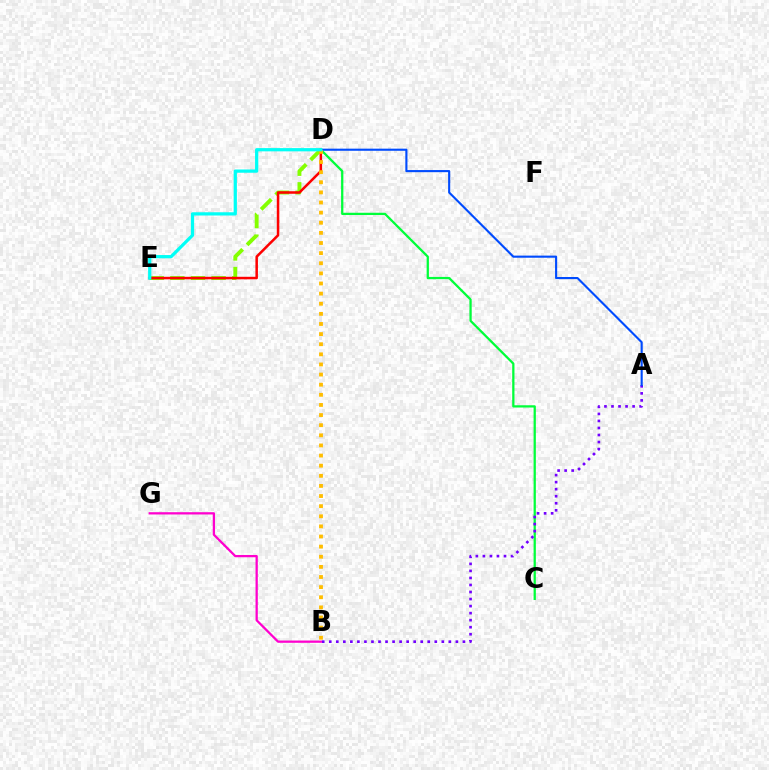{('C', 'D'): [{'color': '#00ff39', 'line_style': 'solid', 'thickness': 1.63}], ('A', 'B'): [{'color': '#7200ff', 'line_style': 'dotted', 'thickness': 1.91}], ('A', 'D'): [{'color': '#004bff', 'line_style': 'solid', 'thickness': 1.53}], ('D', 'E'): [{'color': '#84ff00', 'line_style': 'dashed', 'thickness': 2.8}, {'color': '#ff0000', 'line_style': 'solid', 'thickness': 1.82}, {'color': '#00fff6', 'line_style': 'solid', 'thickness': 2.33}], ('B', 'G'): [{'color': '#ff00cf', 'line_style': 'solid', 'thickness': 1.64}], ('B', 'D'): [{'color': '#ffbd00', 'line_style': 'dotted', 'thickness': 2.75}]}